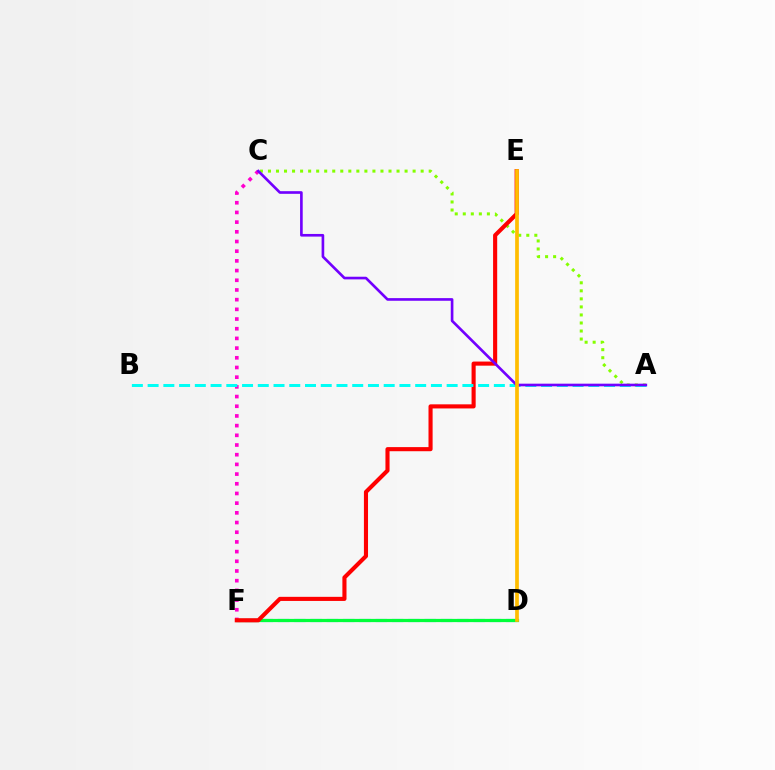{('D', 'F'): [{'color': '#004bff', 'line_style': 'dashed', 'thickness': 2.21}, {'color': '#00ff39', 'line_style': 'solid', 'thickness': 2.31}], ('A', 'C'): [{'color': '#84ff00', 'line_style': 'dotted', 'thickness': 2.18}, {'color': '#7200ff', 'line_style': 'solid', 'thickness': 1.91}], ('C', 'F'): [{'color': '#ff00cf', 'line_style': 'dotted', 'thickness': 2.63}], ('E', 'F'): [{'color': '#ff0000', 'line_style': 'solid', 'thickness': 2.96}], ('A', 'B'): [{'color': '#00fff6', 'line_style': 'dashed', 'thickness': 2.14}], ('D', 'E'): [{'color': '#ffbd00', 'line_style': 'solid', 'thickness': 2.66}]}